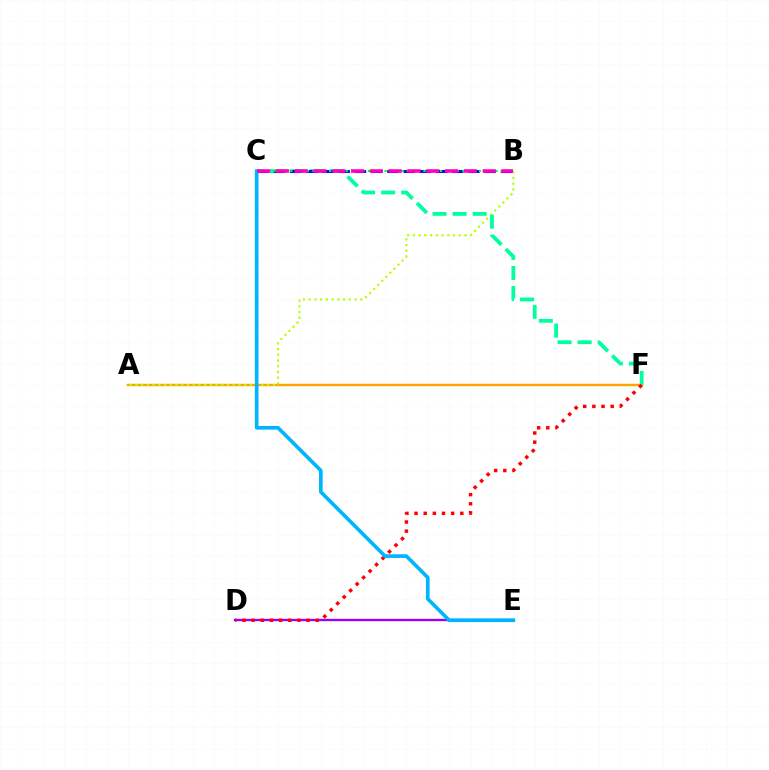{('D', 'E'): [{'color': '#9b00ff', 'line_style': 'solid', 'thickness': 1.69}], ('A', 'F'): [{'color': '#ffa500', 'line_style': 'solid', 'thickness': 1.75}], ('A', 'B'): [{'color': '#b3ff00', 'line_style': 'dotted', 'thickness': 1.56}], ('C', 'F'): [{'color': '#00ff9d', 'line_style': 'dashed', 'thickness': 2.73}], ('D', 'F'): [{'color': '#ff0000', 'line_style': 'dotted', 'thickness': 2.49}], ('B', 'C'): [{'color': '#0010ff', 'line_style': 'dashed', 'thickness': 2.2}, {'color': '#08ff00', 'line_style': 'dotted', 'thickness': 1.51}, {'color': '#ff00bd', 'line_style': 'dashed', 'thickness': 2.55}], ('C', 'E'): [{'color': '#00b5ff', 'line_style': 'solid', 'thickness': 2.63}]}